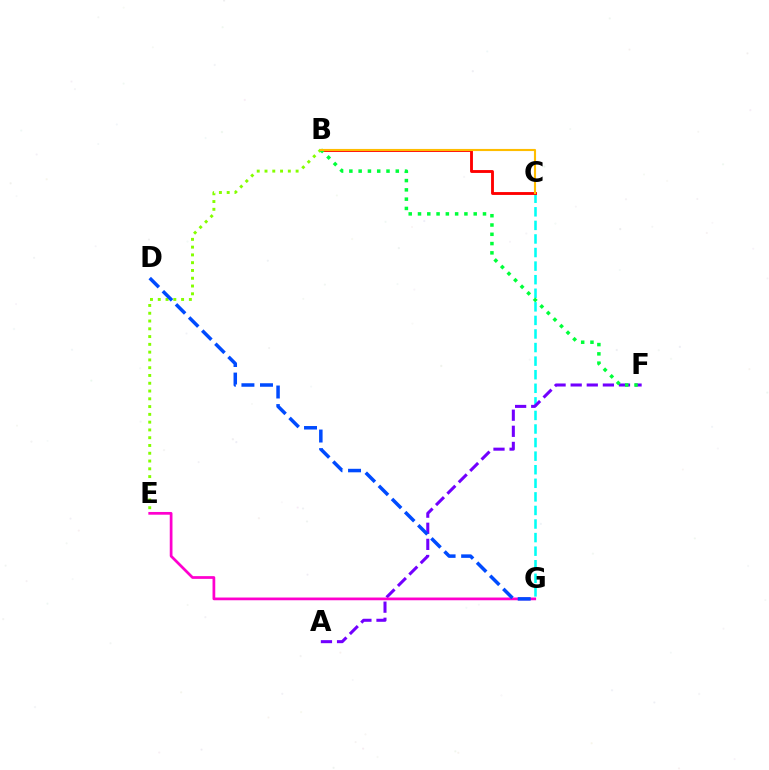{('C', 'G'): [{'color': '#00fff6', 'line_style': 'dashed', 'thickness': 1.84}], ('B', 'C'): [{'color': '#ff0000', 'line_style': 'solid', 'thickness': 2.06}, {'color': '#ffbd00', 'line_style': 'solid', 'thickness': 1.53}], ('A', 'F'): [{'color': '#7200ff', 'line_style': 'dashed', 'thickness': 2.19}], ('E', 'G'): [{'color': '#ff00cf', 'line_style': 'solid', 'thickness': 1.97}], ('B', 'E'): [{'color': '#84ff00', 'line_style': 'dotted', 'thickness': 2.11}], ('B', 'F'): [{'color': '#00ff39', 'line_style': 'dotted', 'thickness': 2.52}], ('D', 'G'): [{'color': '#004bff', 'line_style': 'dashed', 'thickness': 2.52}]}